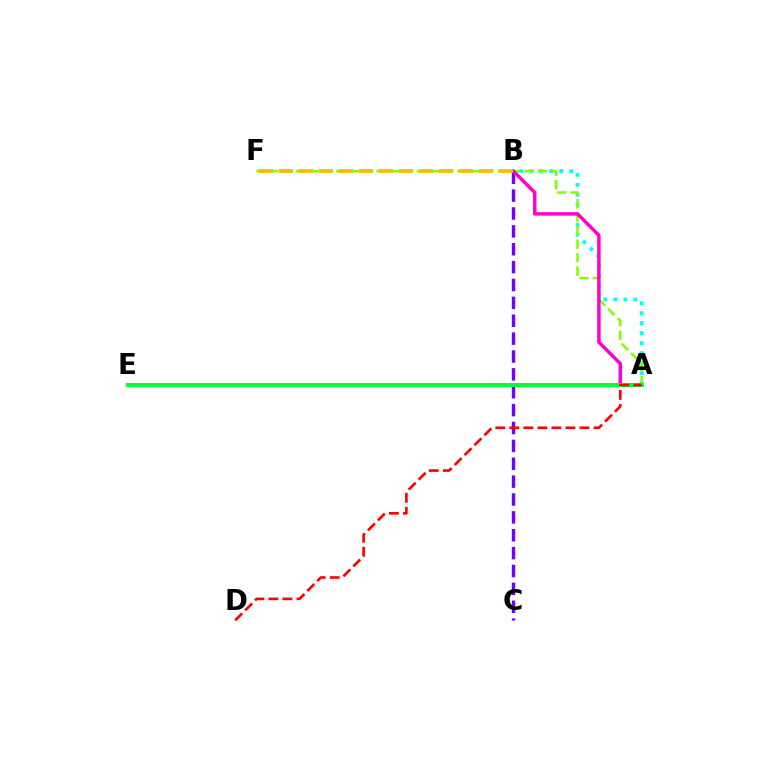{('A', 'F'): [{'color': '#00fff6', 'line_style': 'dotted', 'thickness': 2.72}, {'color': '#84ff00', 'line_style': 'dashed', 'thickness': 1.83}], ('A', 'E'): [{'color': '#004bff', 'line_style': 'dotted', 'thickness': 2.15}, {'color': '#00ff39', 'line_style': 'solid', 'thickness': 2.94}], ('B', 'C'): [{'color': '#7200ff', 'line_style': 'dashed', 'thickness': 2.43}], ('A', 'B'): [{'color': '#ff00cf', 'line_style': 'solid', 'thickness': 2.5}], ('A', 'D'): [{'color': '#ff0000', 'line_style': 'dashed', 'thickness': 1.91}], ('B', 'F'): [{'color': '#ffbd00', 'line_style': 'dashed', 'thickness': 2.72}]}